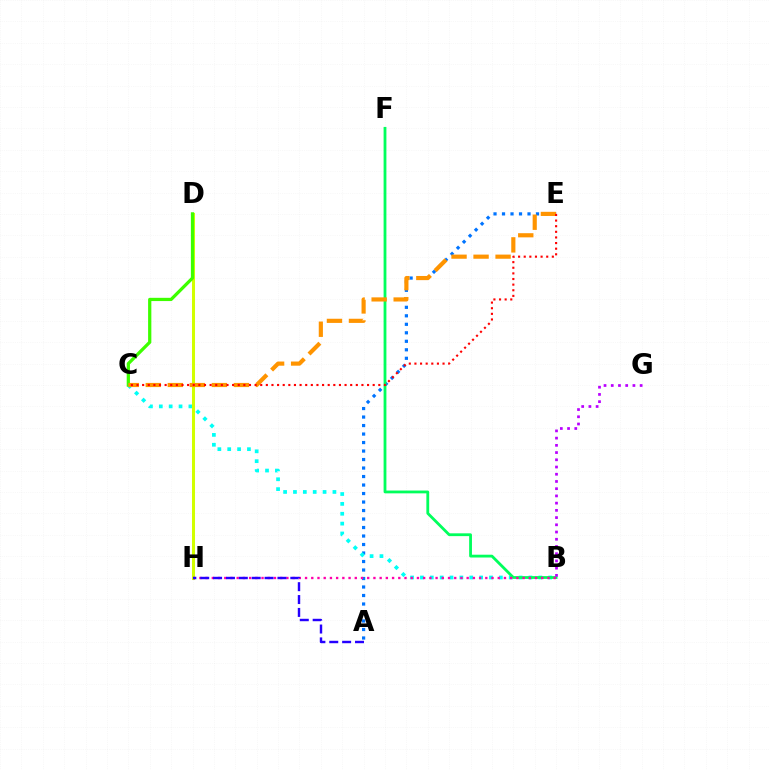{('A', 'E'): [{'color': '#0074ff', 'line_style': 'dotted', 'thickness': 2.31}], ('B', 'C'): [{'color': '#00fff6', 'line_style': 'dotted', 'thickness': 2.68}], ('D', 'H'): [{'color': '#d1ff00', 'line_style': 'solid', 'thickness': 2.18}], ('B', 'F'): [{'color': '#00ff5c', 'line_style': 'solid', 'thickness': 2.02}], ('B', 'H'): [{'color': '#ff00ac', 'line_style': 'dotted', 'thickness': 1.69}], ('C', 'D'): [{'color': '#3dff00', 'line_style': 'solid', 'thickness': 2.34}], ('C', 'E'): [{'color': '#ff9400', 'line_style': 'dashed', 'thickness': 2.99}, {'color': '#ff0000', 'line_style': 'dotted', 'thickness': 1.53}], ('B', 'G'): [{'color': '#b900ff', 'line_style': 'dotted', 'thickness': 1.96}], ('A', 'H'): [{'color': '#2500ff', 'line_style': 'dashed', 'thickness': 1.75}]}